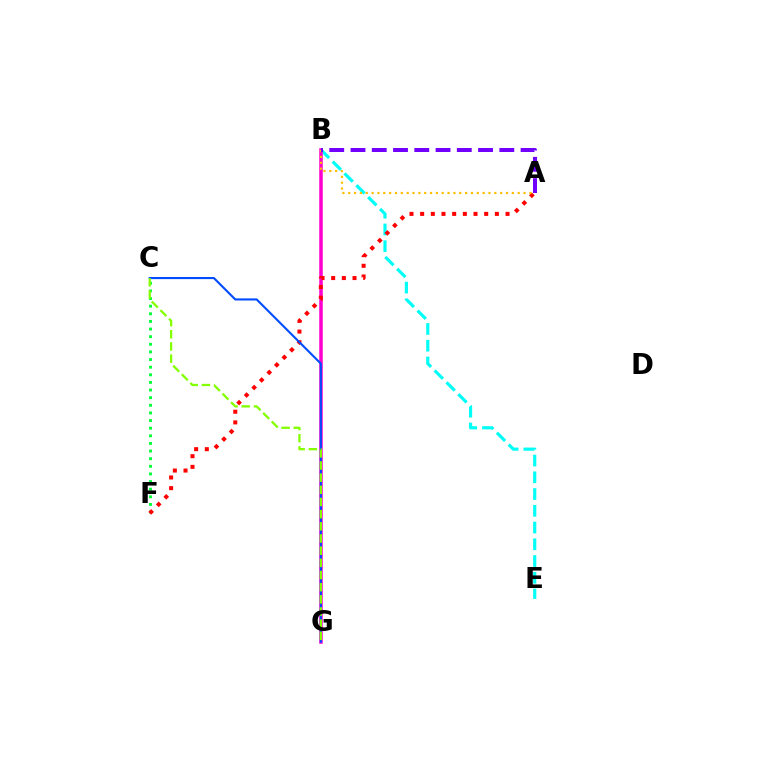{('B', 'E'): [{'color': '#00fff6', 'line_style': 'dashed', 'thickness': 2.27}], ('B', 'G'): [{'color': '#ff00cf', 'line_style': 'solid', 'thickness': 2.53}], ('C', 'F'): [{'color': '#00ff39', 'line_style': 'dotted', 'thickness': 2.07}], ('A', 'F'): [{'color': '#ff0000', 'line_style': 'dotted', 'thickness': 2.9}], ('A', 'B'): [{'color': '#ffbd00', 'line_style': 'dotted', 'thickness': 1.59}, {'color': '#7200ff', 'line_style': 'dashed', 'thickness': 2.89}], ('C', 'G'): [{'color': '#004bff', 'line_style': 'solid', 'thickness': 1.52}, {'color': '#84ff00', 'line_style': 'dashed', 'thickness': 1.65}]}